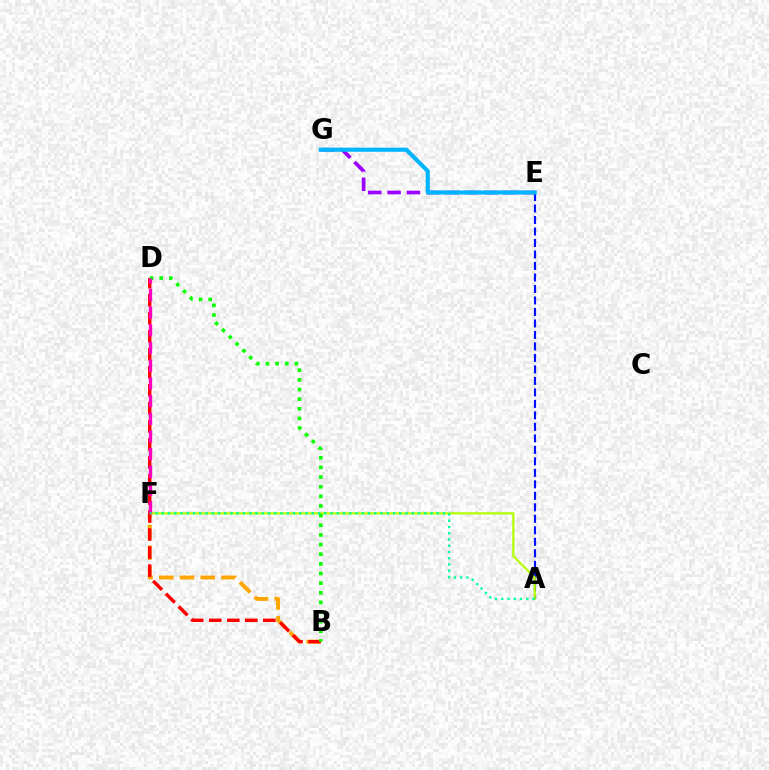{('A', 'E'): [{'color': '#0010ff', 'line_style': 'dashed', 'thickness': 1.56}], ('A', 'F'): [{'color': '#b3ff00', 'line_style': 'solid', 'thickness': 1.57}, {'color': '#00ff9d', 'line_style': 'dotted', 'thickness': 1.7}], ('B', 'F'): [{'color': '#ffa500', 'line_style': 'dashed', 'thickness': 2.81}], ('B', 'D'): [{'color': '#ff0000', 'line_style': 'dashed', 'thickness': 2.45}, {'color': '#08ff00', 'line_style': 'dotted', 'thickness': 2.62}], ('E', 'G'): [{'color': '#9b00ff', 'line_style': 'dashed', 'thickness': 2.63}, {'color': '#00b5ff', 'line_style': 'solid', 'thickness': 2.95}], ('D', 'F'): [{'color': '#ff00bd', 'line_style': 'dashed', 'thickness': 2.4}]}